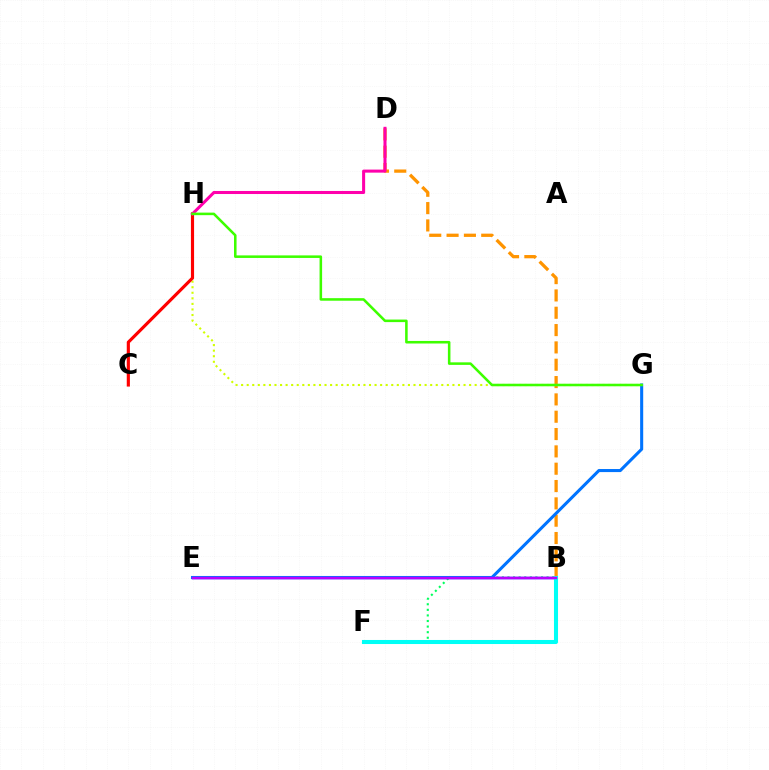{('G', 'H'): [{'color': '#d1ff00', 'line_style': 'dotted', 'thickness': 1.51}, {'color': '#3dff00', 'line_style': 'solid', 'thickness': 1.84}], ('B', 'D'): [{'color': '#ff9400', 'line_style': 'dashed', 'thickness': 2.35}], ('B', 'F'): [{'color': '#00ff5c', 'line_style': 'dotted', 'thickness': 1.52}, {'color': '#00fff6', 'line_style': 'solid', 'thickness': 2.92}], ('B', 'E'): [{'color': '#2500ff', 'line_style': 'solid', 'thickness': 1.79}, {'color': '#b900ff', 'line_style': 'solid', 'thickness': 1.74}], ('C', 'H'): [{'color': '#ff0000', 'line_style': 'solid', 'thickness': 2.27}], ('D', 'H'): [{'color': '#ff00ac', 'line_style': 'solid', 'thickness': 2.19}], ('E', 'G'): [{'color': '#0074ff', 'line_style': 'solid', 'thickness': 2.2}]}